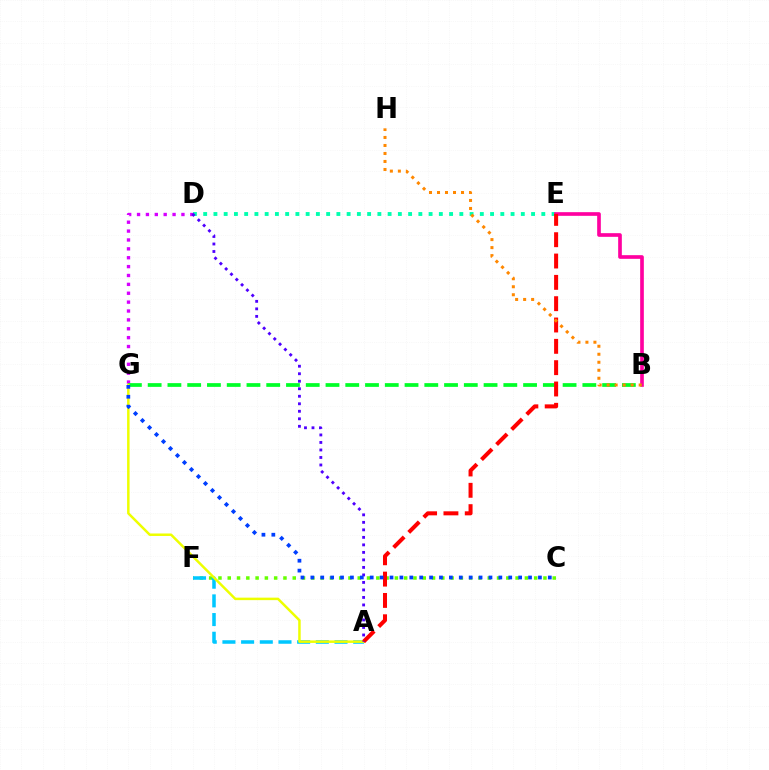{('D', 'E'): [{'color': '#00ffaf', 'line_style': 'dotted', 'thickness': 2.78}], ('C', 'F'): [{'color': '#66ff00', 'line_style': 'dotted', 'thickness': 2.52}], ('B', 'E'): [{'color': '#ff00a0', 'line_style': 'solid', 'thickness': 2.64}], ('A', 'F'): [{'color': '#00c7ff', 'line_style': 'dashed', 'thickness': 2.54}], ('D', 'G'): [{'color': '#d600ff', 'line_style': 'dotted', 'thickness': 2.41}], ('B', 'G'): [{'color': '#00ff27', 'line_style': 'dashed', 'thickness': 2.68}], ('A', 'G'): [{'color': '#eeff00', 'line_style': 'solid', 'thickness': 1.79}], ('A', 'E'): [{'color': '#ff0000', 'line_style': 'dashed', 'thickness': 2.9}], ('B', 'H'): [{'color': '#ff8800', 'line_style': 'dotted', 'thickness': 2.17}], ('A', 'D'): [{'color': '#4f00ff', 'line_style': 'dotted', 'thickness': 2.04}], ('C', 'G'): [{'color': '#003fff', 'line_style': 'dotted', 'thickness': 2.69}]}